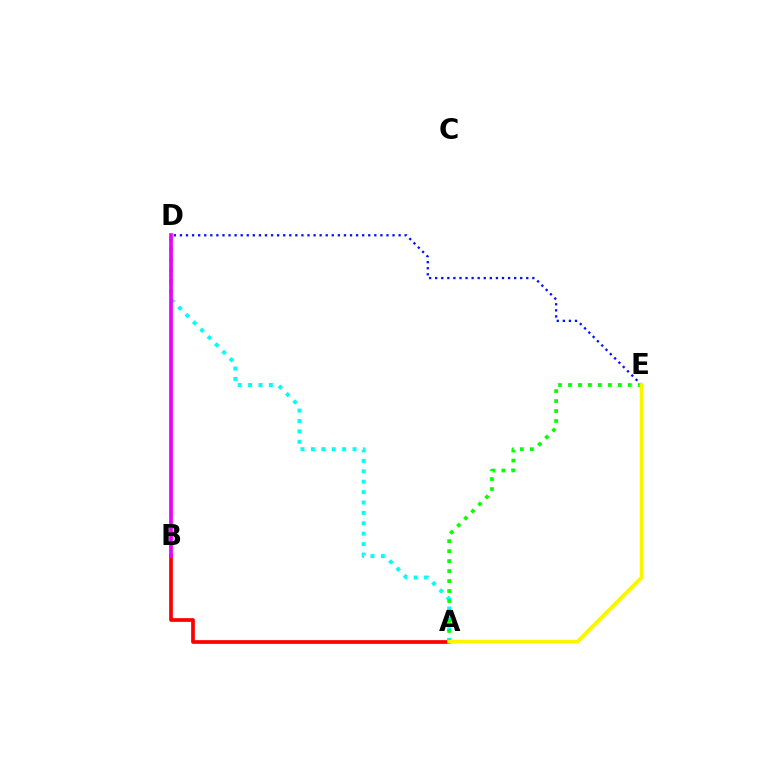{('A', 'B'): [{'color': '#ff0000', 'line_style': 'solid', 'thickness': 2.67}], ('A', 'D'): [{'color': '#00fff6', 'line_style': 'dotted', 'thickness': 2.83}], ('D', 'E'): [{'color': '#0010ff', 'line_style': 'dotted', 'thickness': 1.65}], ('A', 'E'): [{'color': '#08ff00', 'line_style': 'dotted', 'thickness': 2.71}, {'color': '#fcf500', 'line_style': 'solid', 'thickness': 2.77}], ('B', 'D'): [{'color': '#ee00ff', 'line_style': 'solid', 'thickness': 2.68}]}